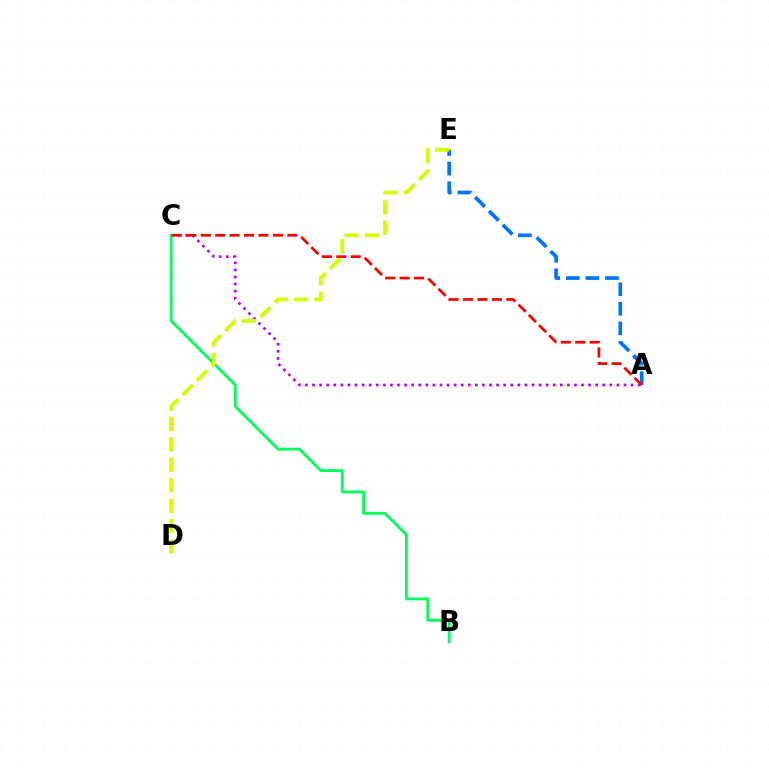{('A', 'C'): [{'color': '#b900ff', 'line_style': 'dotted', 'thickness': 1.92}, {'color': '#ff0000', 'line_style': 'dashed', 'thickness': 1.96}], ('A', 'E'): [{'color': '#0074ff', 'line_style': 'dashed', 'thickness': 2.66}], ('B', 'C'): [{'color': '#00ff5c', 'line_style': 'solid', 'thickness': 2.04}], ('D', 'E'): [{'color': '#d1ff00', 'line_style': 'dashed', 'thickness': 2.78}]}